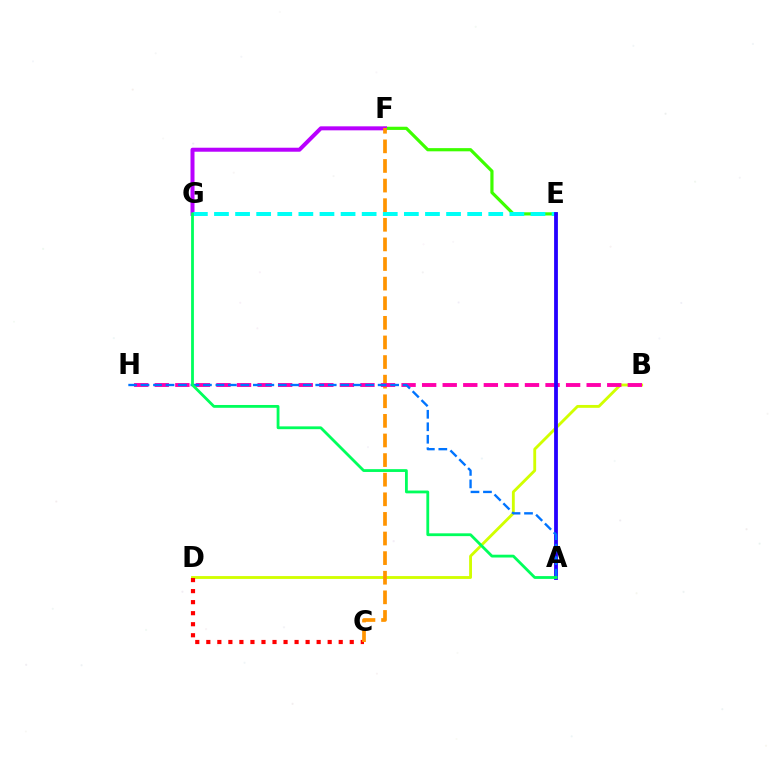{('B', 'D'): [{'color': '#d1ff00', 'line_style': 'solid', 'thickness': 2.05}], ('C', 'D'): [{'color': '#ff0000', 'line_style': 'dotted', 'thickness': 3.0}], ('E', 'F'): [{'color': '#3dff00', 'line_style': 'solid', 'thickness': 2.3}], ('F', 'G'): [{'color': '#b900ff', 'line_style': 'solid', 'thickness': 2.88}], ('E', 'G'): [{'color': '#00fff6', 'line_style': 'dashed', 'thickness': 2.87}], ('C', 'F'): [{'color': '#ff9400', 'line_style': 'dashed', 'thickness': 2.66}], ('B', 'H'): [{'color': '#ff00ac', 'line_style': 'dashed', 'thickness': 2.79}], ('A', 'E'): [{'color': '#2500ff', 'line_style': 'solid', 'thickness': 2.73}], ('A', 'H'): [{'color': '#0074ff', 'line_style': 'dashed', 'thickness': 1.7}], ('A', 'G'): [{'color': '#00ff5c', 'line_style': 'solid', 'thickness': 2.02}]}